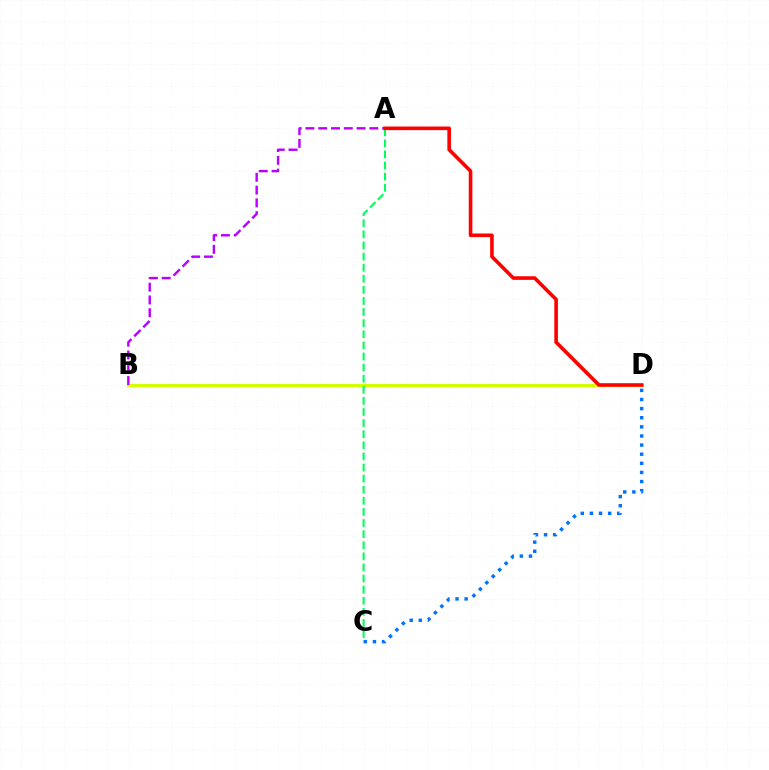{('B', 'D'): [{'color': '#d1ff00', 'line_style': 'solid', 'thickness': 2.28}], ('A', 'C'): [{'color': '#00ff5c', 'line_style': 'dashed', 'thickness': 1.51}], ('A', 'B'): [{'color': '#b900ff', 'line_style': 'dashed', 'thickness': 1.74}], ('A', 'D'): [{'color': '#ff0000', 'line_style': 'solid', 'thickness': 2.6}], ('C', 'D'): [{'color': '#0074ff', 'line_style': 'dotted', 'thickness': 2.48}]}